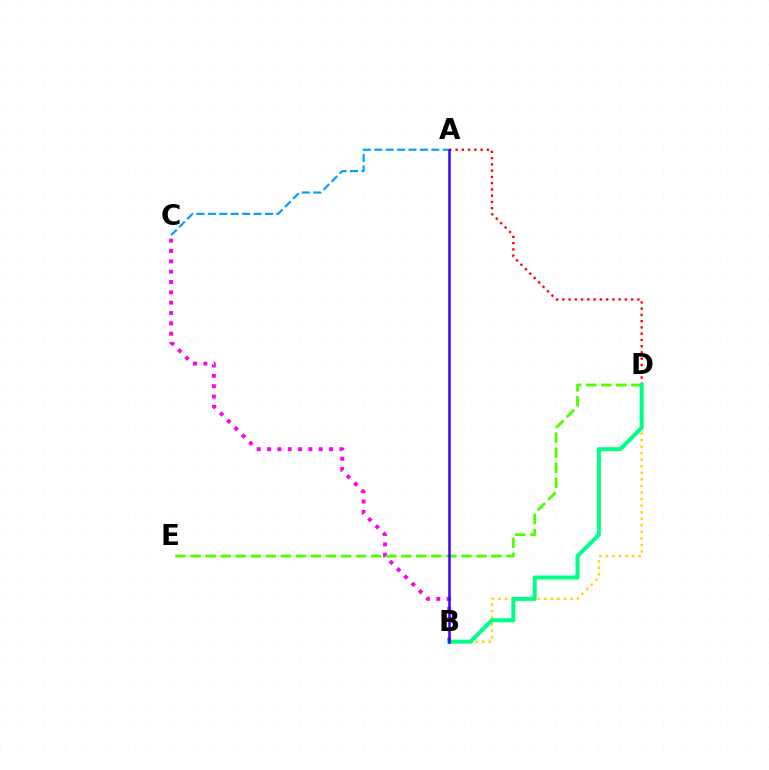{('A', 'C'): [{'color': '#009eff', 'line_style': 'dashed', 'thickness': 1.55}], ('B', 'C'): [{'color': '#ff00ed', 'line_style': 'dotted', 'thickness': 2.81}], ('D', 'E'): [{'color': '#4fff00', 'line_style': 'dashed', 'thickness': 2.04}], ('B', 'D'): [{'color': '#ffd500', 'line_style': 'dotted', 'thickness': 1.78}, {'color': '#00ff86', 'line_style': 'solid', 'thickness': 2.89}], ('A', 'D'): [{'color': '#ff0000', 'line_style': 'dotted', 'thickness': 1.7}], ('A', 'B'): [{'color': '#3700ff', 'line_style': 'solid', 'thickness': 1.81}]}